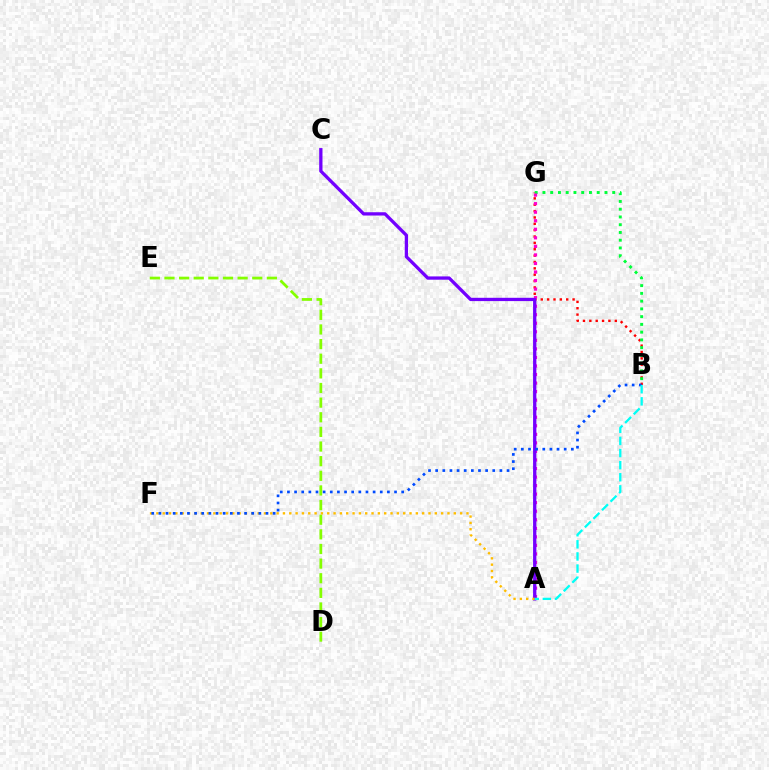{('B', 'G'): [{'color': '#ff0000', 'line_style': 'dotted', 'thickness': 1.73}, {'color': '#00ff39', 'line_style': 'dotted', 'thickness': 2.11}], ('D', 'E'): [{'color': '#84ff00', 'line_style': 'dashed', 'thickness': 1.99}], ('A', 'G'): [{'color': '#ff00cf', 'line_style': 'dotted', 'thickness': 2.32}], ('A', 'C'): [{'color': '#7200ff', 'line_style': 'solid', 'thickness': 2.37}], ('A', 'F'): [{'color': '#ffbd00', 'line_style': 'dotted', 'thickness': 1.72}], ('B', 'F'): [{'color': '#004bff', 'line_style': 'dotted', 'thickness': 1.94}], ('A', 'B'): [{'color': '#00fff6', 'line_style': 'dashed', 'thickness': 1.65}]}